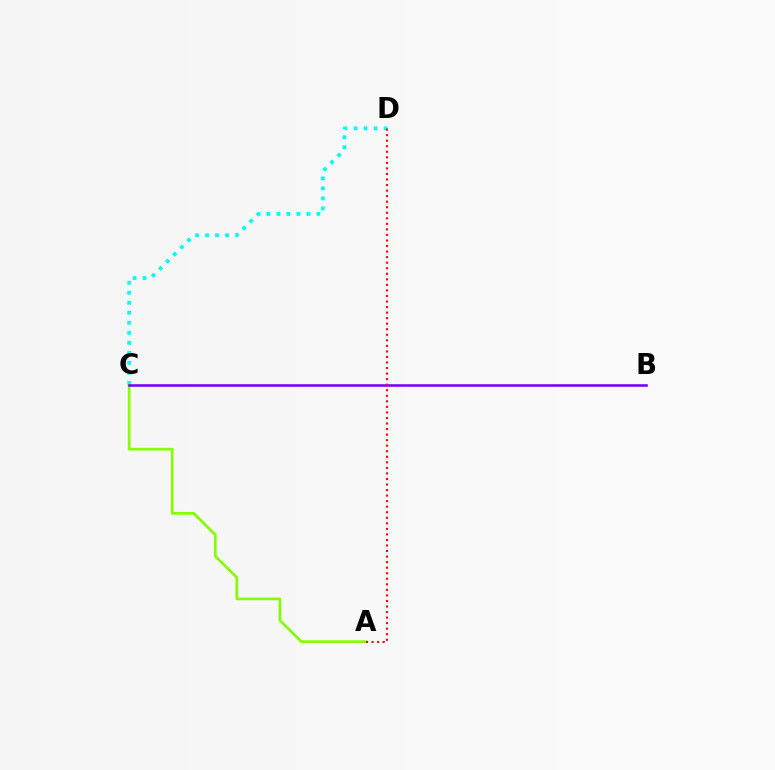{('C', 'D'): [{'color': '#00fff6', 'line_style': 'dotted', 'thickness': 2.72}], ('A', 'C'): [{'color': '#84ff00', 'line_style': 'solid', 'thickness': 1.95}], ('B', 'C'): [{'color': '#7200ff', 'line_style': 'solid', 'thickness': 1.84}], ('A', 'D'): [{'color': '#ff0000', 'line_style': 'dotted', 'thickness': 1.51}]}